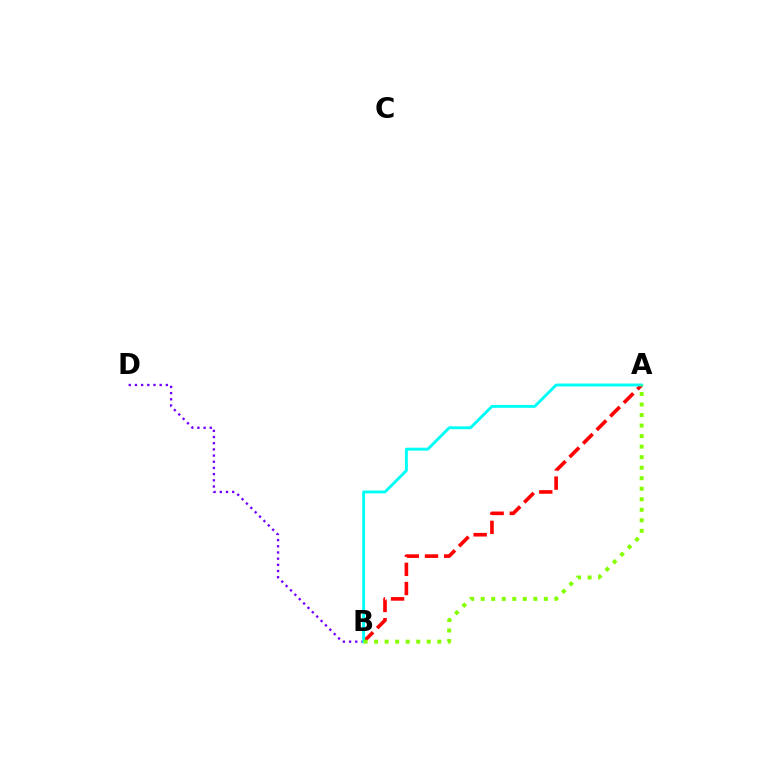{('B', 'D'): [{'color': '#7200ff', 'line_style': 'dotted', 'thickness': 1.68}], ('A', 'B'): [{'color': '#ff0000', 'line_style': 'dashed', 'thickness': 2.6}, {'color': '#00fff6', 'line_style': 'solid', 'thickness': 2.08}, {'color': '#84ff00', 'line_style': 'dotted', 'thickness': 2.86}]}